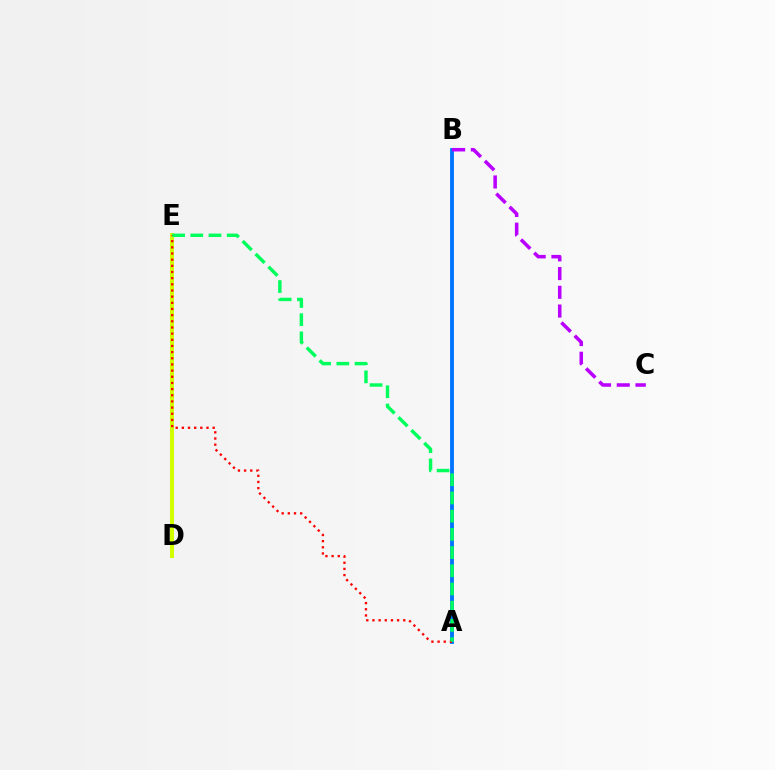{('A', 'B'): [{'color': '#0074ff', 'line_style': 'solid', 'thickness': 2.77}], ('D', 'E'): [{'color': '#d1ff00', 'line_style': 'solid', 'thickness': 2.9}], ('B', 'C'): [{'color': '#b900ff', 'line_style': 'dashed', 'thickness': 2.54}], ('A', 'E'): [{'color': '#ff0000', 'line_style': 'dotted', 'thickness': 1.67}, {'color': '#00ff5c', 'line_style': 'dashed', 'thickness': 2.47}]}